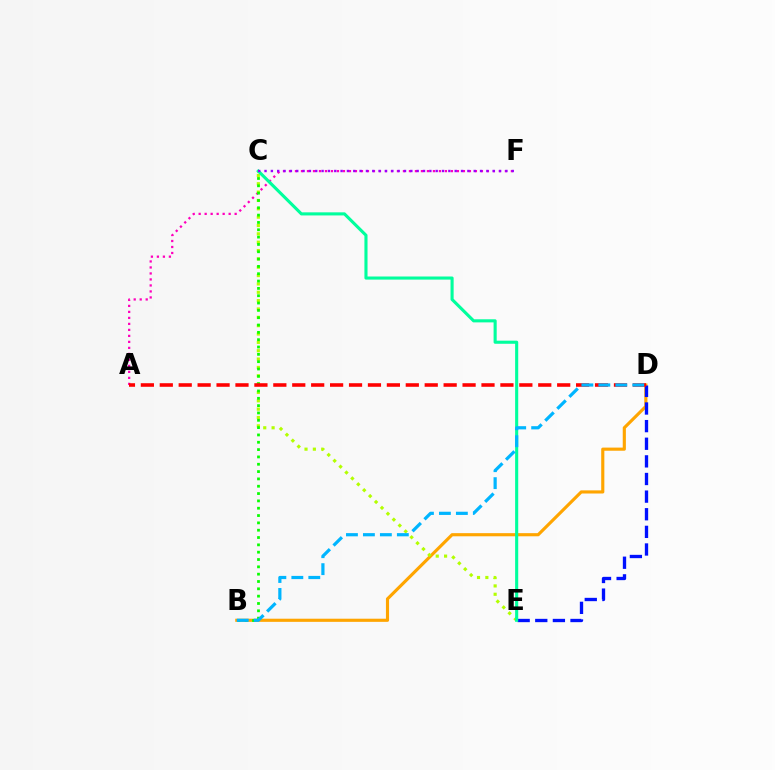{('A', 'F'): [{'color': '#ff00bd', 'line_style': 'dotted', 'thickness': 1.63}], ('B', 'D'): [{'color': '#ffa500', 'line_style': 'solid', 'thickness': 2.26}, {'color': '#00b5ff', 'line_style': 'dashed', 'thickness': 2.3}], ('C', 'E'): [{'color': '#b3ff00', 'line_style': 'dotted', 'thickness': 2.27}, {'color': '#00ff9d', 'line_style': 'solid', 'thickness': 2.23}], ('B', 'C'): [{'color': '#08ff00', 'line_style': 'dotted', 'thickness': 1.99}], ('D', 'E'): [{'color': '#0010ff', 'line_style': 'dashed', 'thickness': 2.39}], ('A', 'D'): [{'color': '#ff0000', 'line_style': 'dashed', 'thickness': 2.57}], ('C', 'F'): [{'color': '#9b00ff', 'line_style': 'dotted', 'thickness': 1.72}]}